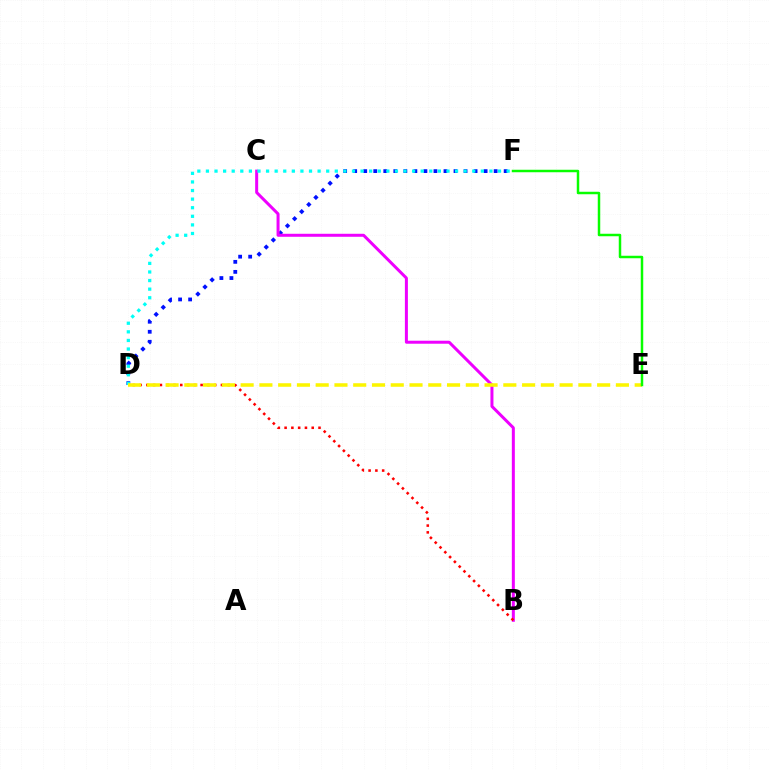{('D', 'F'): [{'color': '#0010ff', 'line_style': 'dotted', 'thickness': 2.73}, {'color': '#00fff6', 'line_style': 'dotted', 'thickness': 2.33}], ('B', 'C'): [{'color': '#ee00ff', 'line_style': 'solid', 'thickness': 2.16}], ('B', 'D'): [{'color': '#ff0000', 'line_style': 'dotted', 'thickness': 1.84}], ('D', 'E'): [{'color': '#fcf500', 'line_style': 'dashed', 'thickness': 2.55}], ('E', 'F'): [{'color': '#08ff00', 'line_style': 'solid', 'thickness': 1.79}]}